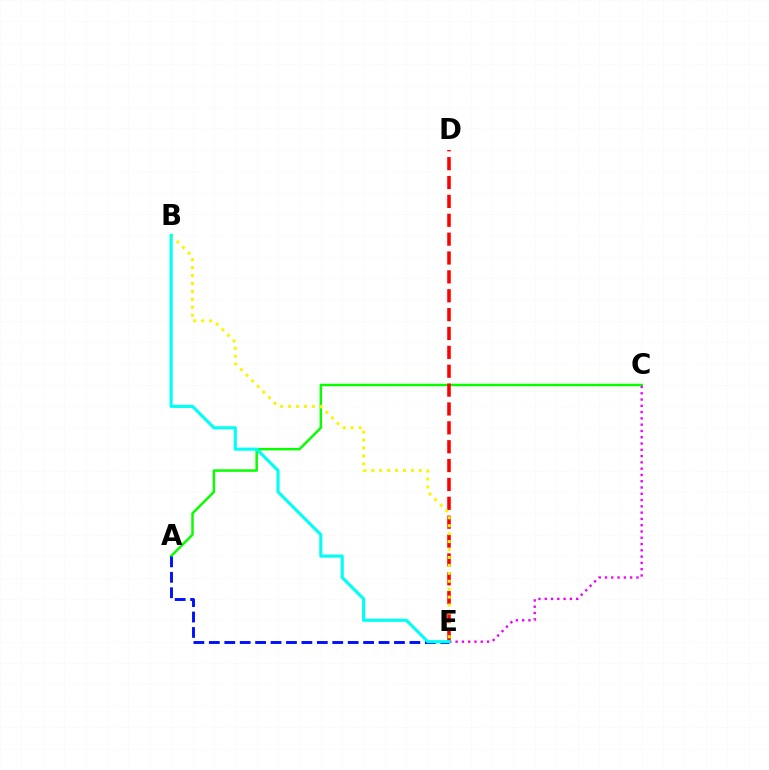{('A', 'C'): [{'color': '#08ff00', 'line_style': 'solid', 'thickness': 1.79}], ('D', 'E'): [{'color': '#ff0000', 'line_style': 'dashed', 'thickness': 2.56}], ('B', 'E'): [{'color': '#fcf500', 'line_style': 'dotted', 'thickness': 2.16}, {'color': '#00fff6', 'line_style': 'solid', 'thickness': 2.25}], ('A', 'E'): [{'color': '#0010ff', 'line_style': 'dashed', 'thickness': 2.1}], ('C', 'E'): [{'color': '#ee00ff', 'line_style': 'dotted', 'thickness': 1.71}]}